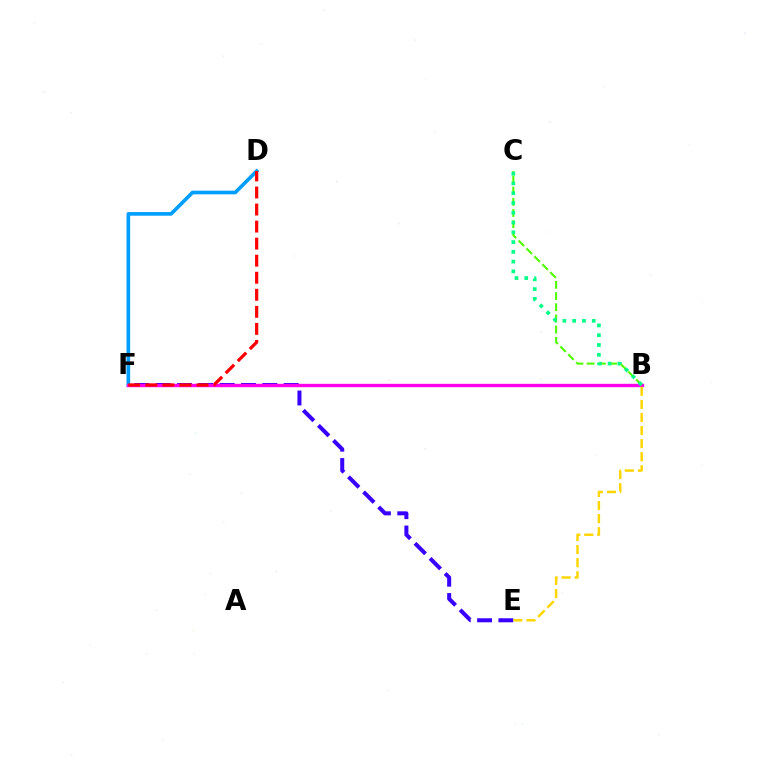{('E', 'F'): [{'color': '#3700ff', 'line_style': 'dashed', 'thickness': 2.9}], ('D', 'F'): [{'color': '#009eff', 'line_style': 'solid', 'thickness': 2.63}, {'color': '#ff0000', 'line_style': 'dashed', 'thickness': 2.32}], ('B', 'C'): [{'color': '#4fff00', 'line_style': 'dashed', 'thickness': 1.52}, {'color': '#00ff86', 'line_style': 'dotted', 'thickness': 2.66}], ('B', 'F'): [{'color': '#ff00ed', 'line_style': 'solid', 'thickness': 2.43}], ('B', 'E'): [{'color': '#ffd500', 'line_style': 'dashed', 'thickness': 1.78}]}